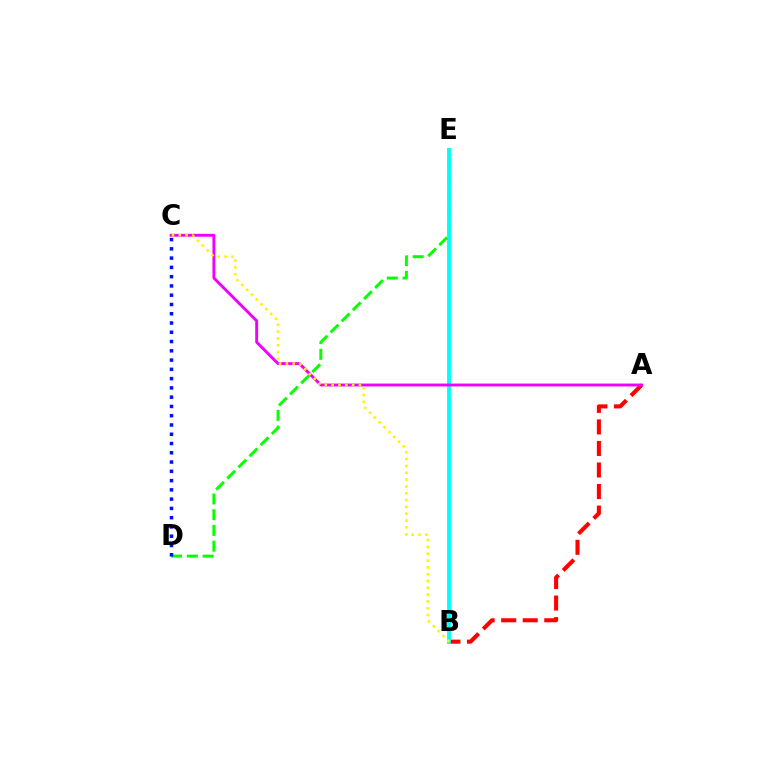{('D', 'E'): [{'color': '#08ff00', 'line_style': 'dashed', 'thickness': 2.14}], ('A', 'B'): [{'color': '#ff0000', 'line_style': 'dashed', 'thickness': 2.93}], ('B', 'E'): [{'color': '#00fff6', 'line_style': 'solid', 'thickness': 2.78}], ('A', 'C'): [{'color': '#ee00ff', 'line_style': 'solid', 'thickness': 2.08}], ('C', 'D'): [{'color': '#0010ff', 'line_style': 'dotted', 'thickness': 2.52}], ('B', 'C'): [{'color': '#fcf500', 'line_style': 'dotted', 'thickness': 1.85}]}